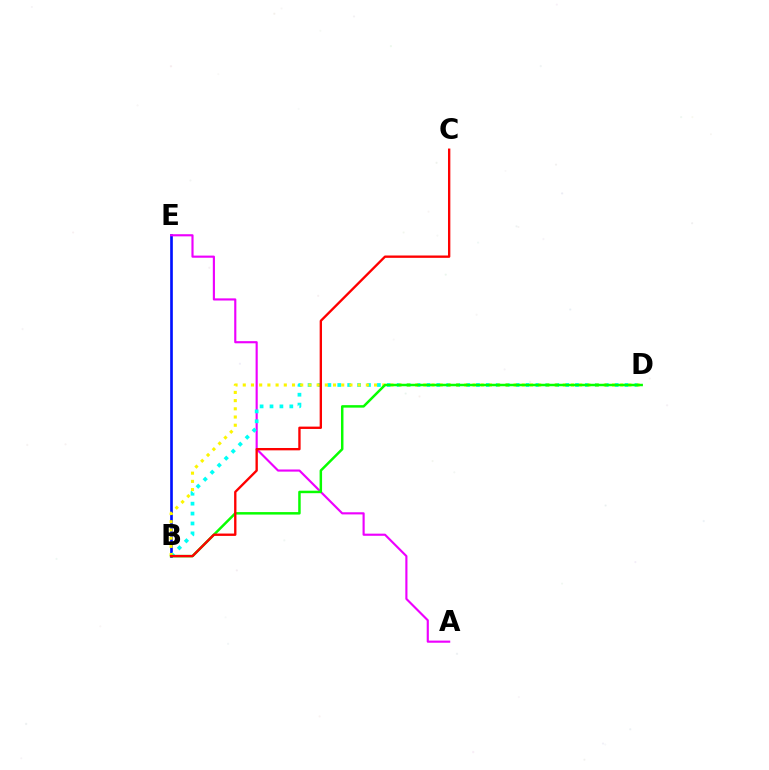{('B', 'E'): [{'color': '#0010ff', 'line_style': 'solid', 'thickness': 1.92}], ('A', 'E'): [{'color': '#ee00ff', 'line_style': 'solid', 'thickness': 1.55}], ('B', 'D'): [{'color': '#00fff6', 'line_style': 'dotted', 'thickness': 2.69}, {'color': '#fcf500', 'line_style': 'dotted', 'thickness': 2.23}, {'color': '#08ff00', 'line_style': 'solid', 'thickness': 1.79}], ('B', 'C'): [{'color': '#ff0000', 'line_style': 'solid', 'thickness': 1.69}]}